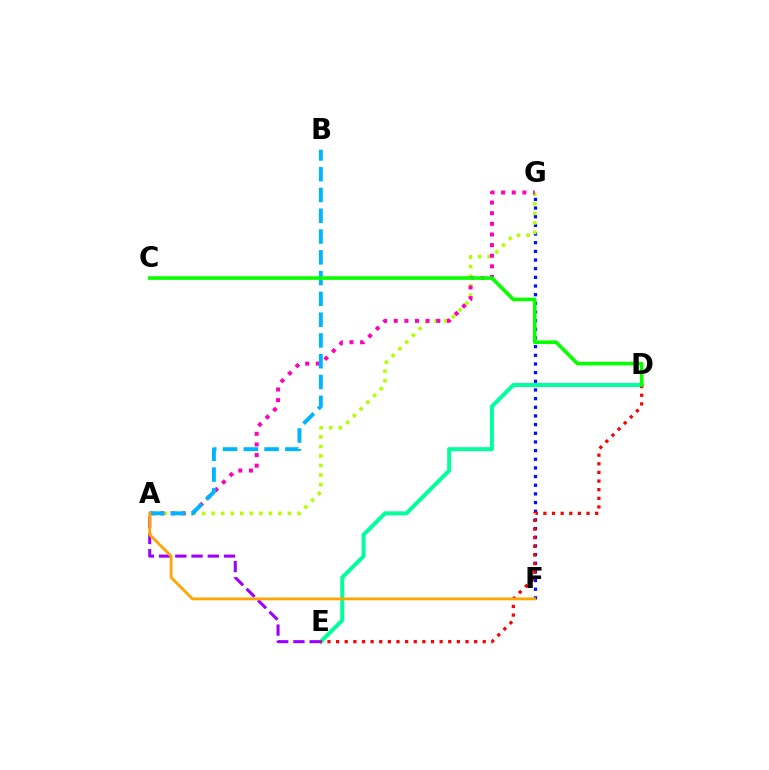{('F', 'G'): [{'color': '#0010ff', 'line_style': 'dotted', 'thickness': 2.35}], ('A', 'G'): [{'color': '#b3ff00', 'line_style': 'dotted', 'thickness': 2.59}, {'color': '#ff00bd', 'line_style': 'dotted', 'thickness': 2.89}], ('D', 'E'): [{'color': '#00ff9d', 'line_style': 'solid', 'thickness': 2.87}, {'color': '#ff0000', 'line_style': 'dotted', 'thickness': 2.34}], ('A', 'E'): [{'color': '#9b00ff', 'line_style': 'dashed', 'thickness': 2.21}], ('A', 'B'): [{'color': '#00b5ff', 'line_style': 'dashed', 'thickness': 2.82}], ('C', 'D'): [{'color': '#08ff00', 'line_style': 'solid', 'thickness': 2.6}], ('A', 'F'): [{'color': '#ffa500', 'line_style': 'solid', 'thickness': 2.01}]}